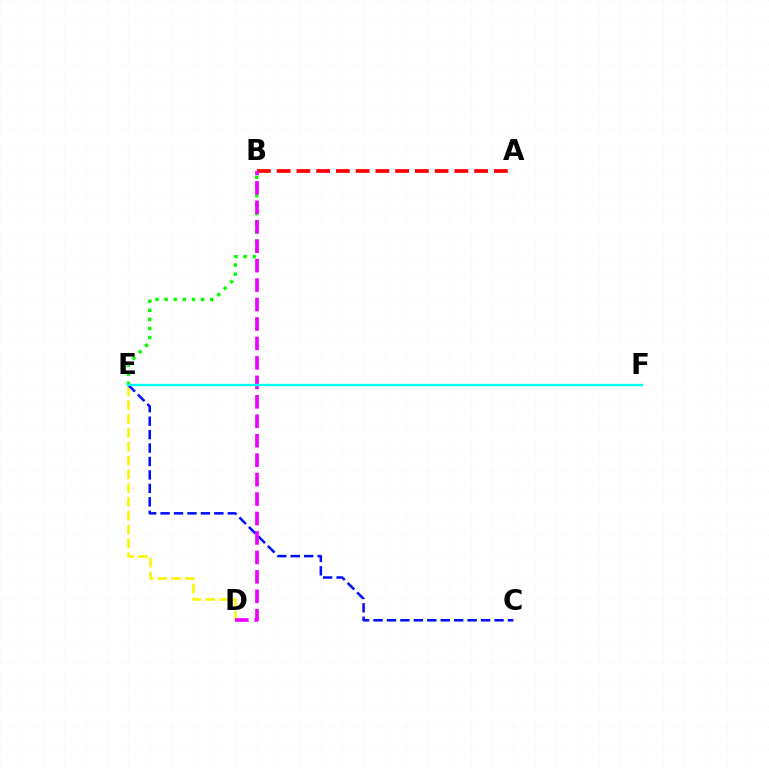{('D', 'E'): [{'color': '#fcf500', 'line_style': 'dashed', 'thickness': 1.87}], ('C', 'E'): [{'color': '#0010ff', 'line_style': 'dashed', 'thickness': 1.83}], ('A', 'B'): [{'color': '#ff0000', 'line_style': 'dashed', 'thickness': 2.68}], ('B', 'E'): [{'color': '#08ff00', 'line_style': 'dotted', 'thickness': 2.47}], ('B', 'D'): [{'color': '#ee00ff', 'line_style': 'dashed', 'thickness': 2.64}], ('E', 'F'): [{'color': '#00fff6', 'line_style': 'solid', 'thickness': 1.67}]}